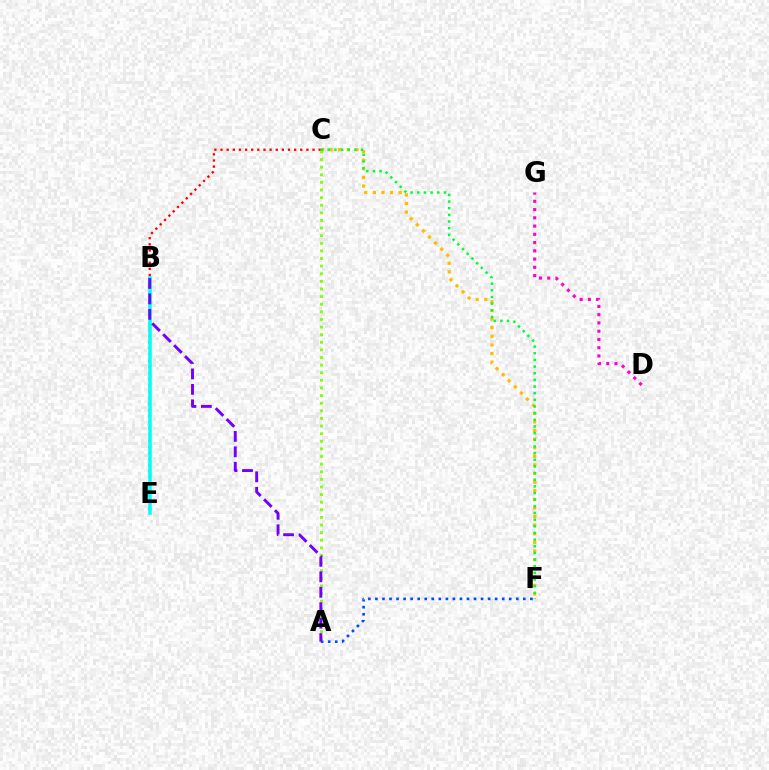{('C', 'E'): [{'color': '#ff0000', 'line_style': 'dotted', 'thickness': 1.67}], ('C', 'F'): [{'color': '#ffbd00', 'line_style': 'dotted', 'thickness': 2.34}, {'color': '#00ff39', 'line_style': 'dotted', 'thickness': 1.81}], ('B', 'E'): [{'color': '#00fff6', 'line_style': 'solid', 'thickness': 2.54}], ('A', 'F'): [{'color': '#004bff', 'line_style': 'dotted', 'thickness': 1.91}], ('A', 'C'): [{'color': '#84ff00', 'line_style': 'dotted', 'thickness': 2.07}], ('A', 'B'): [{'color': '#7200ff', 'line_style': 'dashed', 'thickness': 2.1}], ('D', 'G'): [{'color': '#ff00cf', 'line_style': 'dotted', 'thickness': 2.24}]}